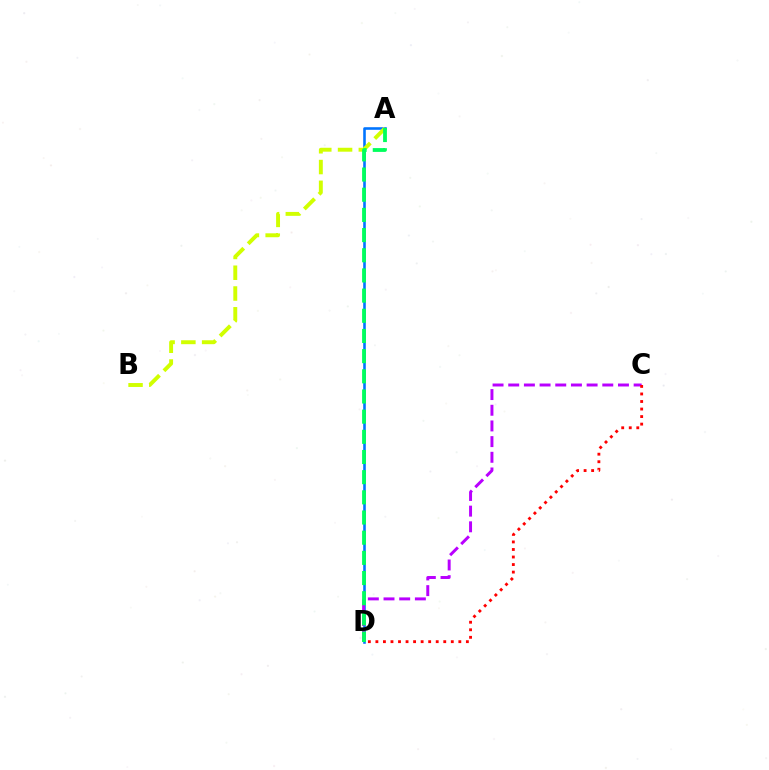{('A', 'D'): [{'color': '#0074ff', 'line_style': 'solid', 'thickness': 1.86}, {'color': '#00ff5c', 'line_style': 'dashed', 'thickness': 2.74}], ('C', 'D'): [{'color': '#b900ff', 'line_style': 'dashed', 'thickness': 2.13}, {'color': '#ff0000', 'line_style': 'dotted', 'thickness': 2.05}], ('A', 'B'): [{'color': '#d1ff00', 'line_style': 'dashed', 'thickness': 2.82}]}